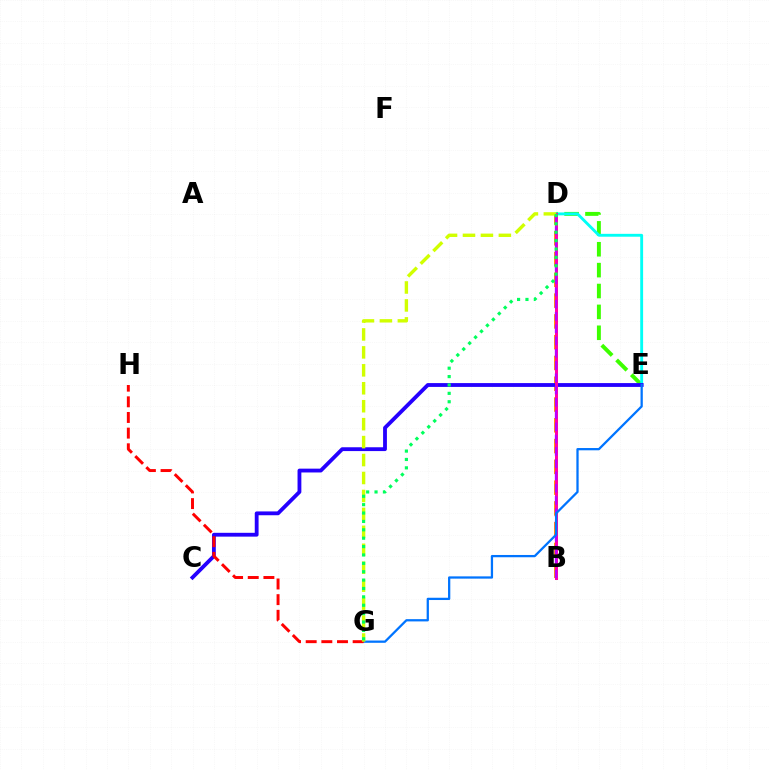{('D', 'E'): [{'color': '#3dff00', 'line_style': 'dashed', 'thickness': 2.84}, {'color': '#00fff6', 'line_style': 'solid', 'thickness': 2.07}], ('B', 'D'): [{'color': '#ff9400', 'line_style': 'dashed', 'thickness': 2.82}, {'color': '#ff00ac', 'line_style': 'solid', 'thickness': 2.16}, {'color': '#b900ff', 'line_style': 'dashed', 'thickness': 1.67}], ('C', 'E'): [{'color': '#2500ff', 'line_style': 'solid', 'thickness': 2.75}], ('E', 'G'): [{'color': '#0074ff', 'line_style': 'solid', 'thickness': 1.63}], ('G', 'H'): [{'color': '#ff0000', 'line_style': 'dashed', 'thickness': 2.13}], ('D', 'G'): [{'color': '#d1ff00', 'line_style': 'dashed', 'thickness': 2.44}, {'color': '#00ff5c', 'line_style': 'dotted', 'thickness': 2.28}]}